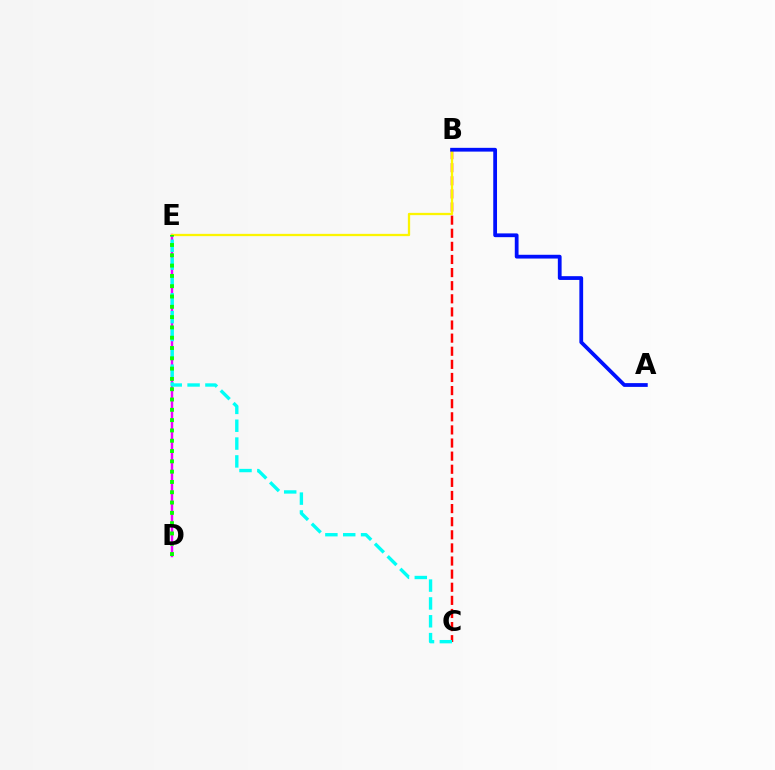{('B', 'C'): [{'color': '#ff0000', 'line_style': 'dashed', 'thickness': 1.78}], ('D', 'E'): [{'color': '#ee00ff', 'line_style': 'solid', 'thickness': 1.76}, {'color': '#08ff00', 'line_style': 'dotted', 'thickness': 2.8}], ('B', 'E'): [{'color': '#fcf500', 'line_style': 'solid', 'thickness': 1.65}], ('C', 'E'): [{'color': '#00fff6', 'line_style': 'dashed', 'thickness': 2.42}], ('A', 'B'): [{'color': '#0010ff', 'line_style': 'solid', 'thickness': 2.71}]}